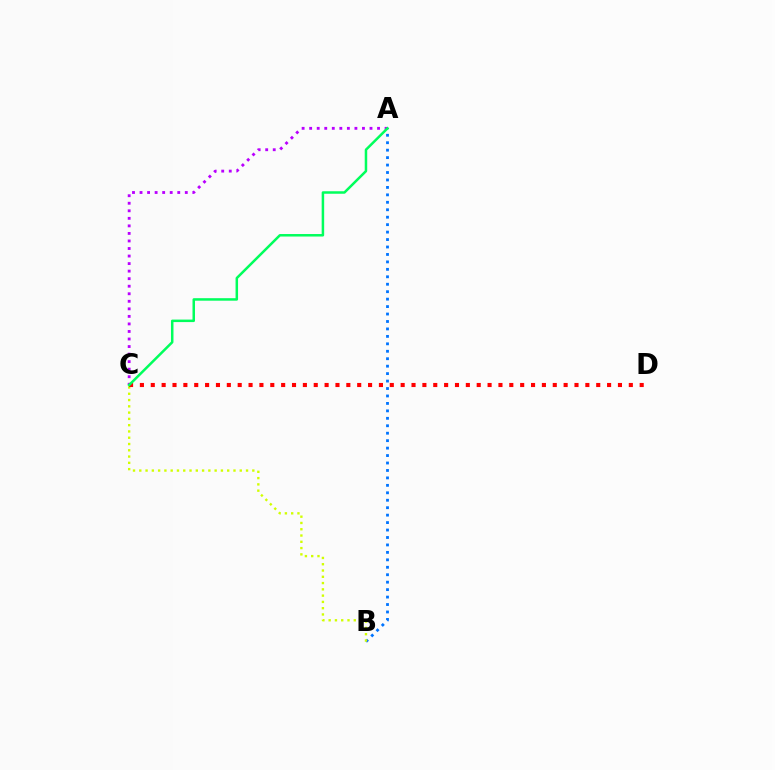{('A', 'C'): [{'color': '#b900ff', 'line_style': 'dotted', 'thickness': 2.05}, {'color': '#00ff5c', 'line_style': 'solid', 'thickness': 1.8}], ('A', 'B'): [{'color': '#0074ff', 'line_style': 'dotted', 'thickness': 2.02}], ('B', 'C'): [{'color': '#d1ff00', 'line_style': 'dotted', 'thickness': 1.71}], ('C', 'D'): [{'color': '#ff0000', 'line_style': 'dotted', 'thickness': 2.95}]}